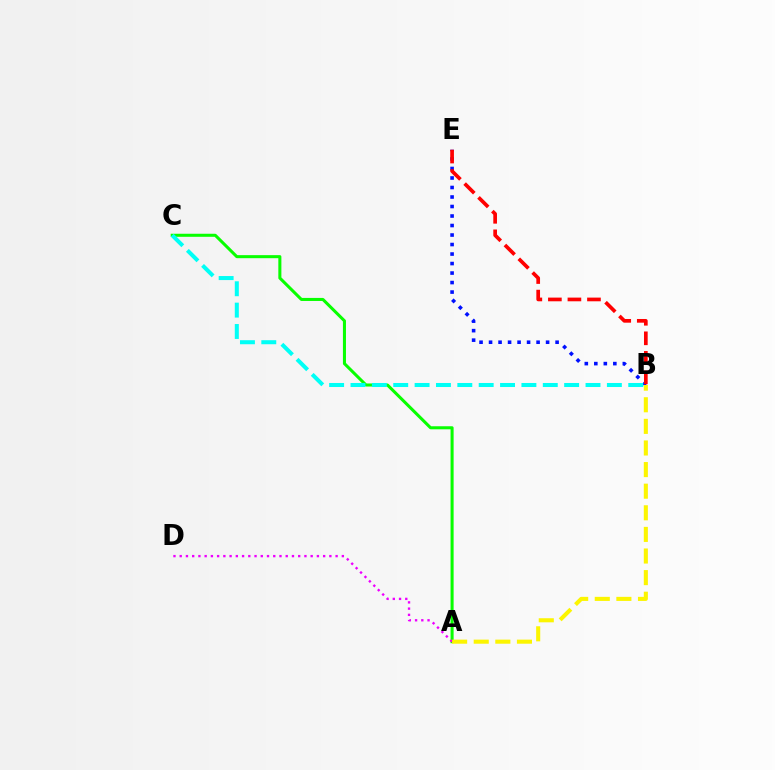{('A', 'C'): [{'color': '#08ff00', 'line_style': 'solid', 'thickness': 2.2}], ('A', 'D'): [{'color': '#ee00ff', 'line_style': 'dotted', 'thickness': 1.69}], ('B', 'E'): [{'color': '#0010ff', 'line_style': 'dotted', 'thickness': 2.58}, {'color': '#ff0000', 'line_style': 'dashed', 'thickness': 2.65}], ('A', 'B'): [{'color': '#fcf500', 'line_style': 'dashed', 'thickness': 2.94}], ('B', 'C'): [{'color': '#00fff6', 'line_style': 'dashed', 'thickness': 2.9}]}